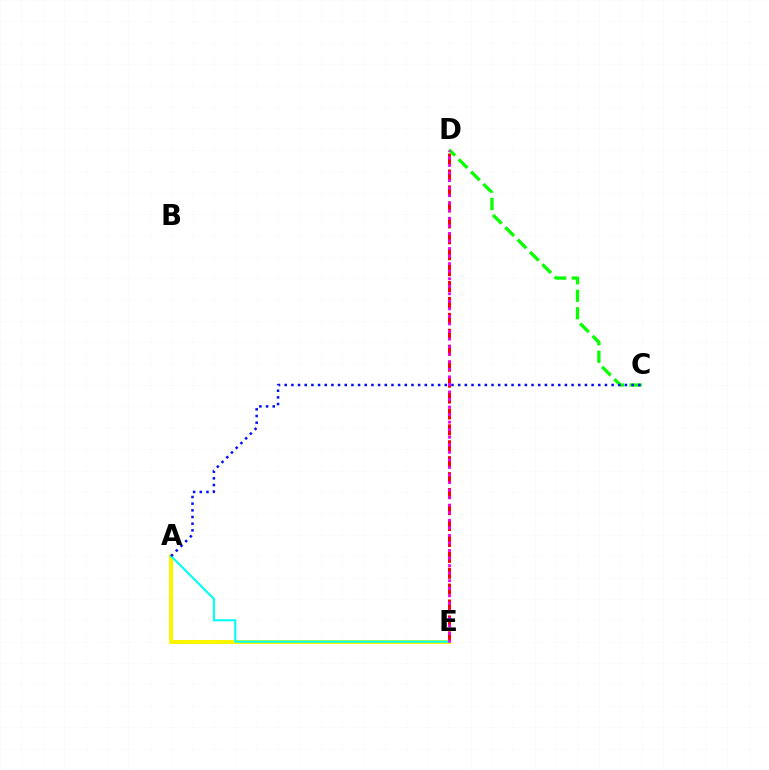{('C', 'D'): [{'color': '#08ff00', 'line_style': 'dashed', 'thickness': 2.37}], ('A', 'E'): [{'color': '#fcf500', 'line_style': 'solid', 'thickness': 2.87}, {'color': '#00fff6', 'line_style': 'solid', 'thickness': 1.53}], ('D', 'E'): [{'color': '#ff0000', 'line_style': 'dashed', 'thickness': 2.16}, {'color': '#ee00ff', 'line_style': 'dotted', 'thickness': 2.05}], ('A', 'C'): [{'color': '#0010ff', 'line_style': 'dotted', 'thickness': 1.81}]}